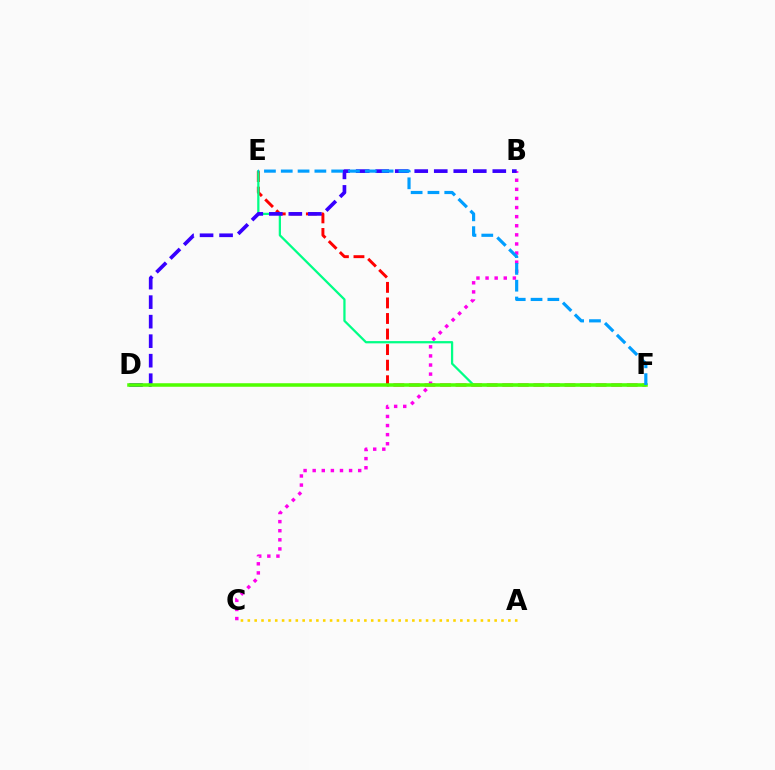{('E', 'F'): [{'color': '#ff0000', 'line_style': 'dashed', 'thickness': 2.11}, {'color': '#00ff86', 'line_style': 'solid', 'thickness': 1.62}, {'color': '#009eff', 'line_style': 'dashed', 'thickness': 2.28}], ('B', 'C'): [{'color': '#ff00ed', 'line_style': 'dotted', 'thickness': 2.47}], ('B', 'D'): [{'color': '#3700ff', 'line_style': 'dashed', 'thickness': 2.65}], ('D', 'F'): [{'color': '#4fff00', 'line_style': 'solid', 'thickness': 2.54}], ('A', 'C'): [{'color': '#ffd500', 'line_style': 'dotted', 'thickness': 1.86}]}